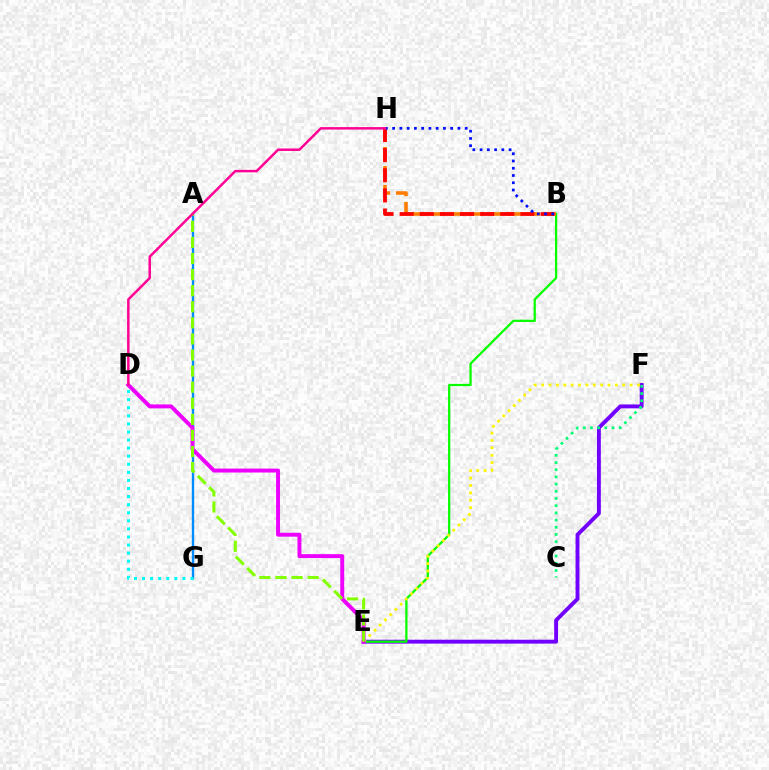{('E', 'F'): [{'color': '#7200ff', 'line_style': 'solid', 'thickness': 2.8}, {'color': '#fcf500', 'line_style': 'dotted', 'thickness': 2.0}], ('A', 'G'): [{'color': '#008cff', 'line_style': 'solid', 'thickness': 1.69}], ('B', 'E'): [{'color': '#08ff00', 'line_style': 'solid', 'thickness': 1.63}], ('B', 'H'): [{'color': '#ff7c00', 'line_style': 'dashed', 'thickness': 2.58}, {'color': '#ff0000', 'line_style': 'dashed', 'thickness': 2.73}, {'color': '#0010ff', 'line_style': 'dotted', 'thickness': 1.97}], ('D', 'E'): [{'color': '#ee00ff', 'line_style': 'solid', 'thickness': 2.83}], ('C', 'F'): [{'color': '#00ff74', 'line_style': 'dotted', 'thickness': 1.95}], ('A', 'E'): [{'color': '#84ff00', 'line_style': 'dashed', 'thickness': 2.18}], ('D', 'G'): [{'color': '#00fff6', 'line_style': 'dotted', 'thickness': 2.19}], ('D', 'H'): [{'color': '#ff0094', 'line_style': 'solid', 'thickness': 1.79}]}